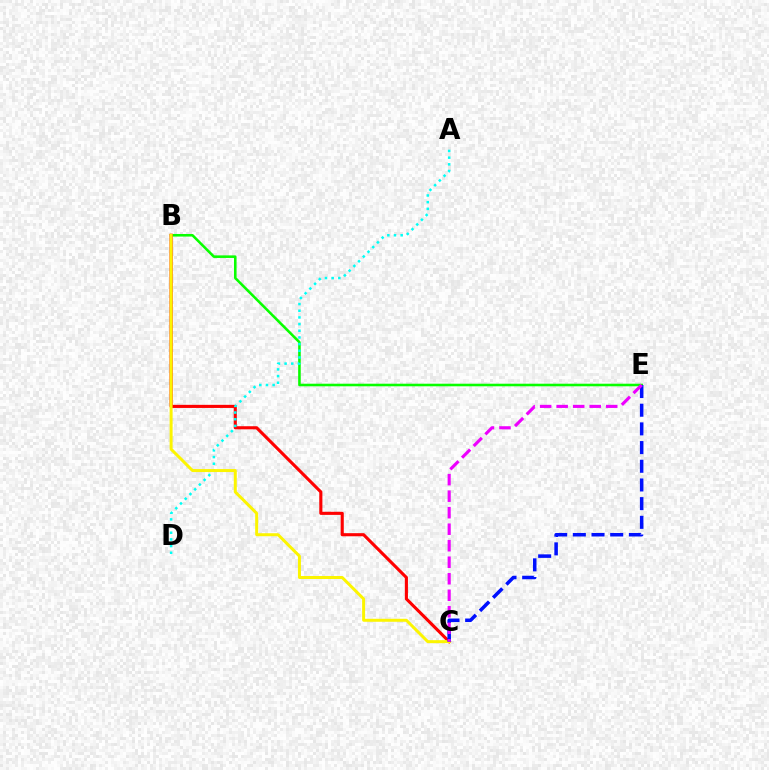{('B', 'E'): [{'color': '#08ff00', 'line_style': 'solid', 'thickness': 1.86}], ('B', 'C'): [{'color': '#ff0000', 'line_style': 'solid', 'thickness': 2.24}, {'color': '#fcf500', 'line_style': 'solid', 'thickness': 2.15}], ('A', 'D'): [{'color': '#00fff6', 'line_style': 'dotted', 'thickness': 1.81}], ('C', 'E'): [{'color': '#0010ff', 'line_style': 'dashed', 'thickness': 2.54}, {'color': '#ee00ff', 'line_style': 'dashed', 'thickness': 2.24}]}